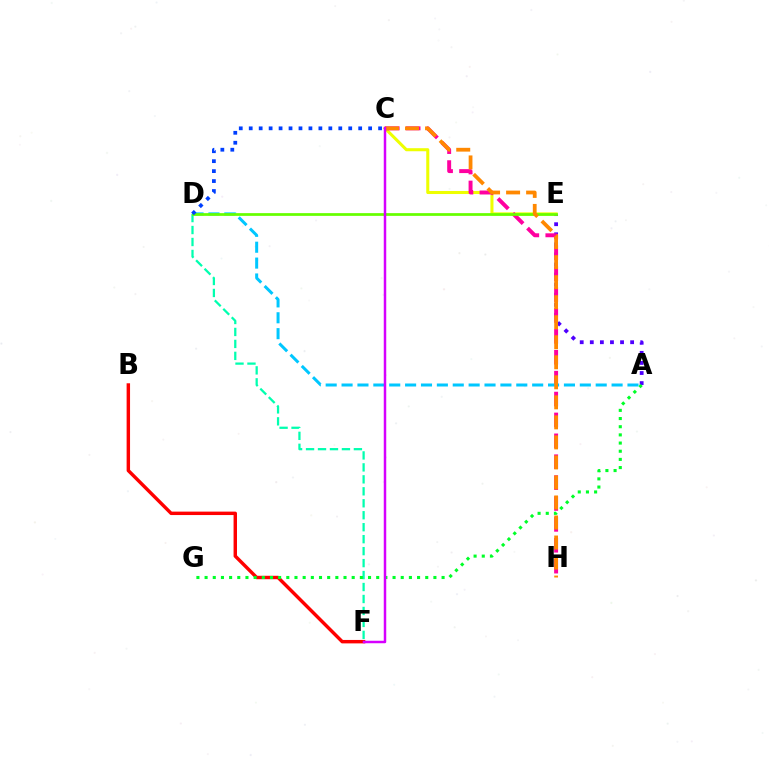{('D', 'F'): [{'color': '#00ffaf', 'line_style': 'dashed', 'thickness': 1.63}], ('A', 'E'): [{'color': '#4f00ff', 'line_style': 'dotted', 'thickness': 2.74}], ('C', 'E'): [{'color': '#eeff00', 'line_style': 'solid', 'thickness': 2.2}], ('C', 'H'): [{'color': '#ff00a0', 'line_style': 'dashed', 'thickness': 2.84}, {'color': '#ff8800', 'line_style': 'dashed', 'thickness': 2.72}], ('A', 'D'): [{'color': '#00c7ff', 'line_style': 'dashed', 'thickness': 2.16}], ('D', 'E'): [{'color': '#66ff00', 'line_style': 'solid', 'thickness': 1.97}], ('C', 'D'): [{'color': '#003fff', 'line_style': 'dotted', 'thickness': 2.7}], ('B', 'F'): [{'color': '#ff0000', 'line_style': 'solid', 'thickness': 2.47}], ('A', 'G'): [{'color': '#00ff27', 'line_style': 'dotted', 'thickness': 2.22}], ('C', 'F'): [{'color': '#d600ff', 'line_style': 'solid', 'thickness': 1.79}]}